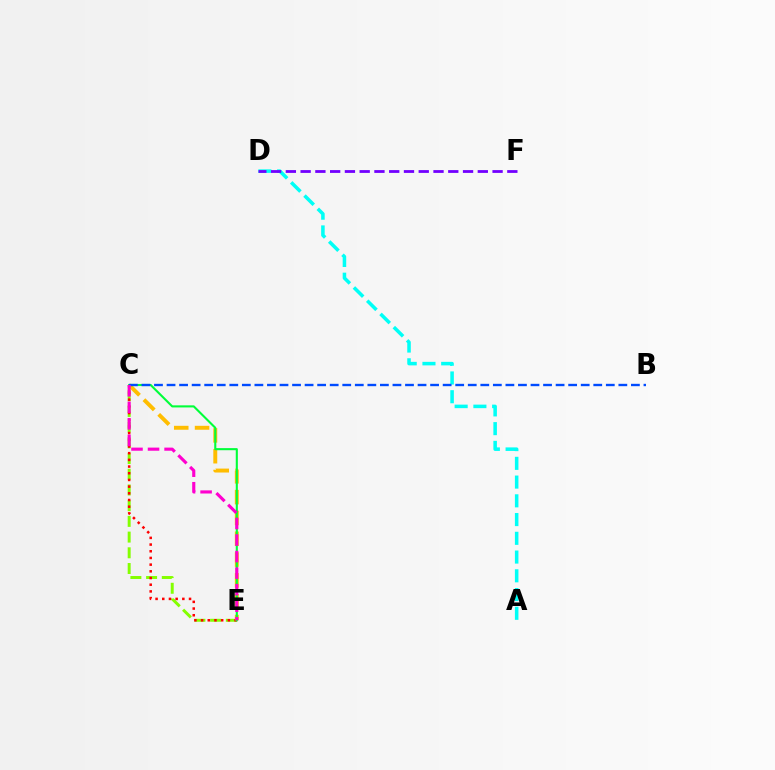{('C', 'E'): [{'color': '#84ff00', 'line_style': 'dashed', 'thickness': 2.13}, {'color': '#ff0000', 'line_style': 'dotted', 'thickness': 1.82}, {'color': '#ffbd00', 'line_style': 'dashed', 'thickness': 2.83}, {'color': '#00ff39', 'line_style': 'solid', 'thickness': 1.51}, {'color': '#ff00cf', 'line_style': 'dashed', 'thickness': 2.25}], ('A', 'D'): [{'color': '#00fff6', 'line_style': 'dashed', 'thickness': 2.55}], ('B', 'C'): [{'color': '#004bff', 'line_style': 'dashed', 'thickness': 1.7}], ('D', 'F'): [{'color': '#7200ff', 'line_style': 'dashed', 'thickness': 2.01}]}